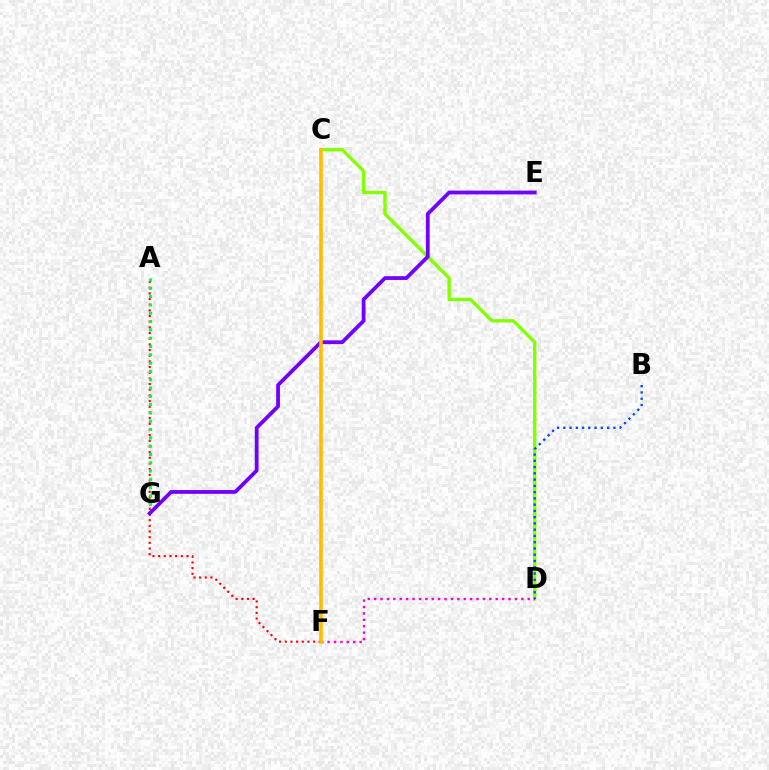{('A', 'F'): [{'color': '#ff0000', 'line_style': 'dotted', 'thickness': 1.54}], ('A', 'G'): [{'color': '#00ff39', 'line_style': 'dotted', 'thickness': 2.26}], ('C', 'D'): [{'color': '#84ff00', 'line_style': 'solid', 'thickness': 2.44}], ('C', 'F'): [{'color': '#00fff6', 'line_style': 'dashed', 'thickness': 1.53}, {'color': '#ffbd00', 'line_style': 'solid', 'thickness': 2.6}], ('D', 'F'): [{'color': '#ff00cf', 'line_style': 'dotted', 'thickness': 1.74}], ('B', 'D'): [{'color': '#004bff', 'line_style': 'dotted', 'thickness': 1.7}], ('E', 'G'): [{'color': '#7200ff', 'line_style': 'solid', 'thickness': 2.72}]}